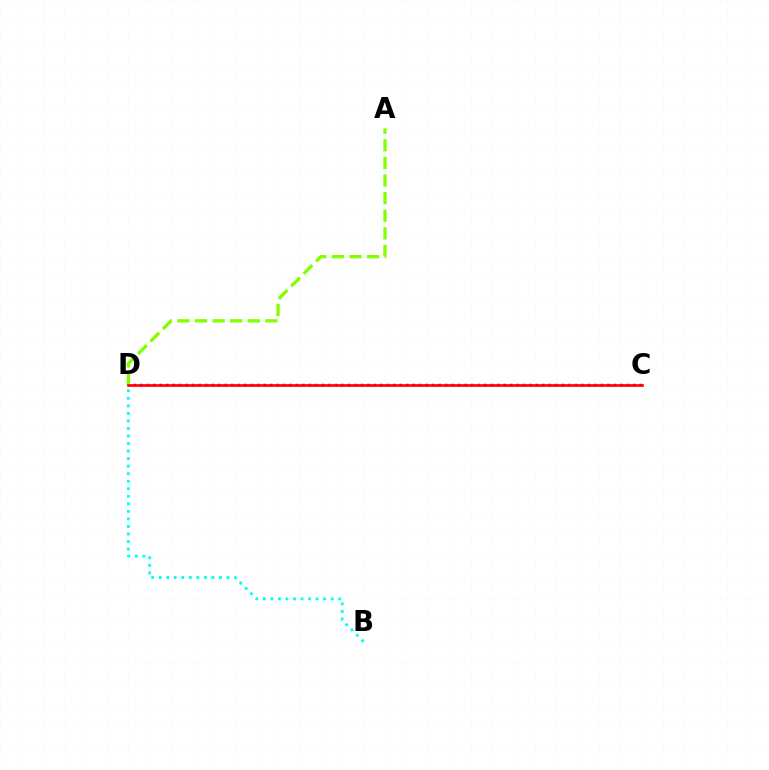{('C', 'D'): [{'color': '#7200ff', 'line_style': 'dotted', 'thickness': 1.76}, {'color': '#ff0000', 'line_style': 'solid', 'thickness': 1.92}], ('A', 'D'): [{'color': '#84ff00', 'line_style': 'dashed', 'thickness': 2.39}], ('B', 'D'): [{'color': '#00fff6', 'line_style': 'dotted', 'thickness': 2.05}]}